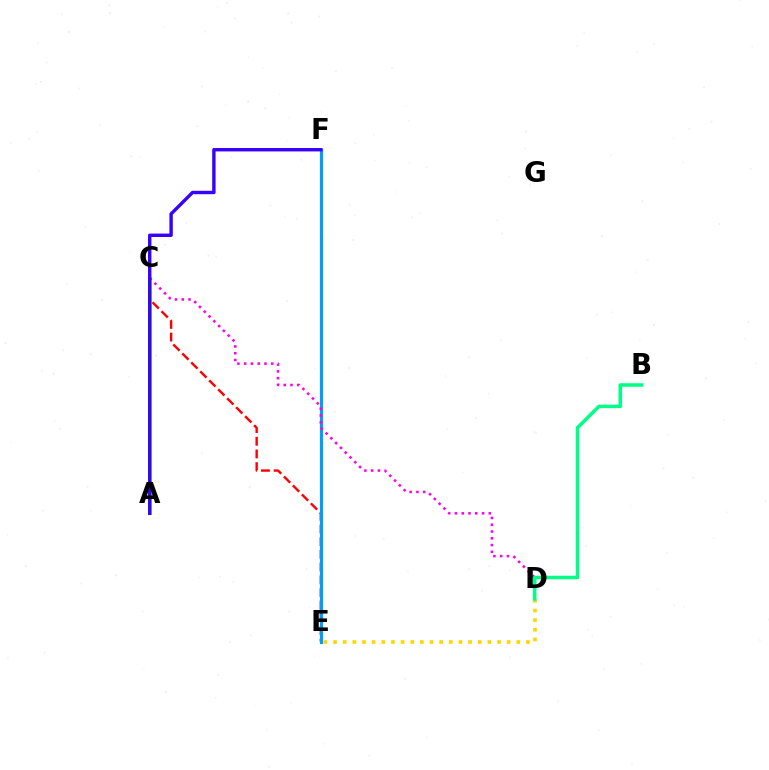{('C', 'E'): [{'color': '#ff0000', 'line_style': 'dashed', 'thickness': 1.72}], ('A', 'C'): [{'color': '#4fff00', 'line_style': 'solid', 'thickness': 1.86}], ('D', 'E'): [{'color': '#ffd500', 'line_style': 'dotted', 'thickness': 2.62}], ('E', 'F'): [{'color': '#009eff', 'line_style': 'solid', 'thickness': 2.3}], ('C', 'D'): [{'color': '#ff00ed', 'line_style': 'dotted', 'thickness': 1.84}], ('B', 'D'): [{'color': '#00ff86', 'line_style': 'solid', 'thickness': 2.52}], ('A', 'F'): [{'color': '#3700ff', 'line_style': 'solid', 'thickness': 2.45}]}